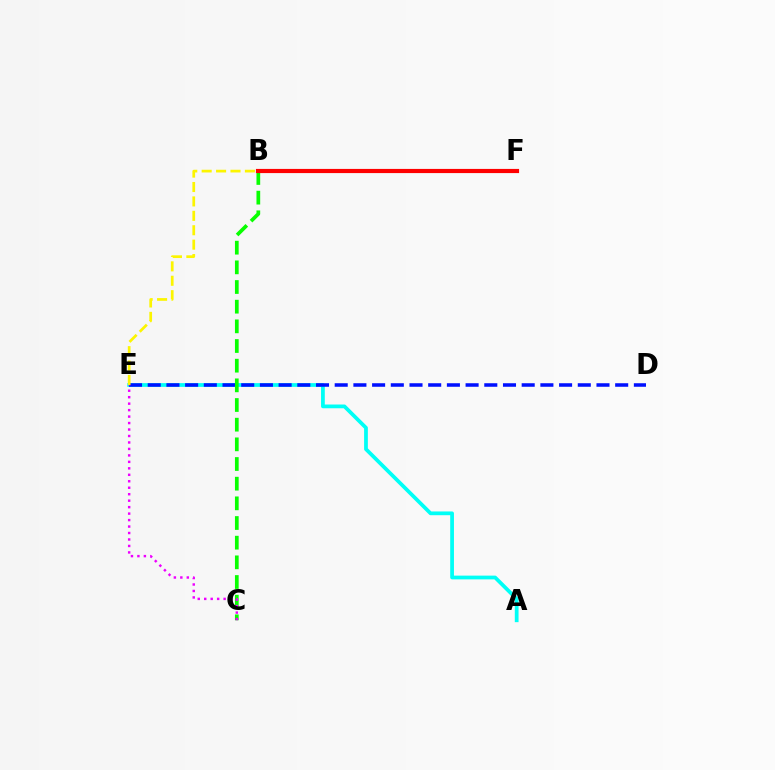{('A', 'E'): [{'color': '#00fff6', 'line_style': 'solid', 'thickness': 2.7}], ('D', 'E'): [{'color': '#0010ff', 'line_style': 'dashed', 'thickness': 2.54}], ('B', 'C'): [{'color': '#08ff00', 'line_style': 'dashed', 'thickness': 2.67}], ('C', 'E'): [{'color': '#ee00ff', 'line_style': 'dotted', 'thickness': 1.76}], ('E', 'F'): [{'color': '#fcf500', 'line_style': 'dashed', 'thickness': 1.96}], ('B', 'F'): [{'color': '#ff0000', 'line_style': 'solid', 'thickness': 3.0}]}